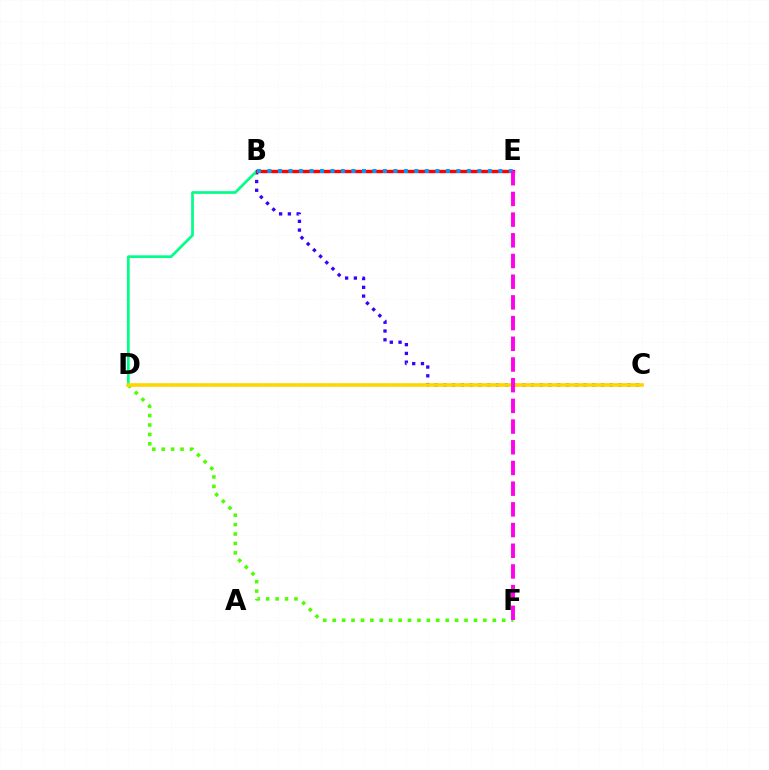{('B', 'C'): [{'color': '#3700ff', 'line_style': 'dotted', 'thickness': 2.38}], ('D', 'F'): [{'color': '#4fff00', 'line_style': 'dotted', 'thickness': 2.56}], ('B', 'D'): [{'color': '#00ff86', 'line_style': 'solid', 'thickness': 1.95}], ('C', 'D'): [{'color': '#ffd500', 'line_style': 'solid', 'thickness': 2.61}], ('B', 'E'): [{'color': '#ff0000', 'line_style': 'solid', 'thickness': 2.43}, {'color': '#009eff', 'line_style': 'dotted', 'thickness': 2.85}], ('E', 'F'): [{'color': '#ff00ed', 'line_style': 'dashed', 'thickness': 2.81}]}